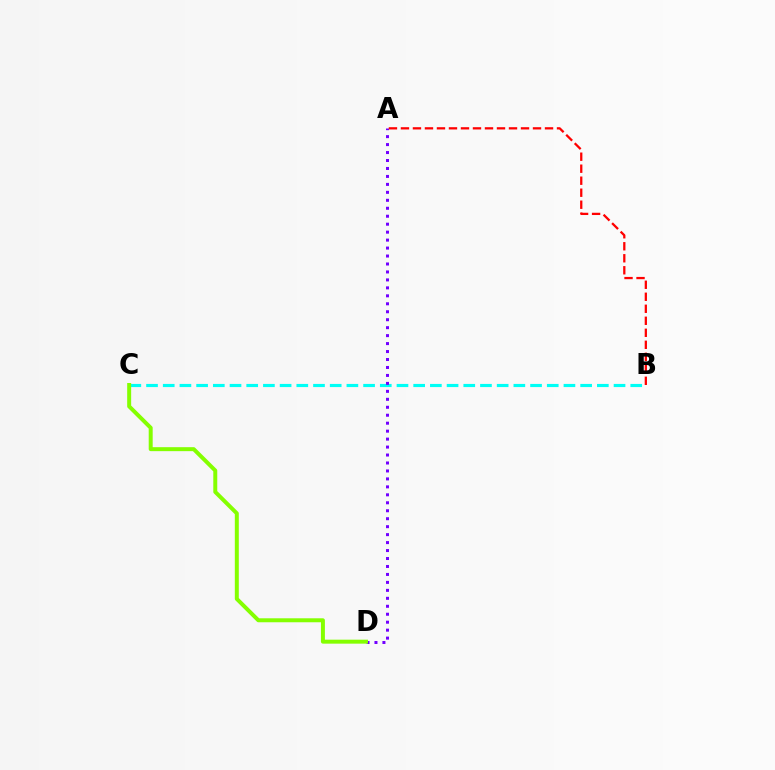{('B', 'C'): [{'color': '#00fff6', 'line_style': 'dashed', 'thickness': 2.27}], ('A', 'D'): [{'color': '#7200ff', 'line_style': 'dotted', 'thickness': 2.16}], ('C', 'D'): [{'color': '#84ff00', 'line_style': 'solid', 'thickness': 2.86}], ('A', 'B'): [{'color': '#ff0000', 'line_style': 'dashed', 'thickness': 1.63}]}